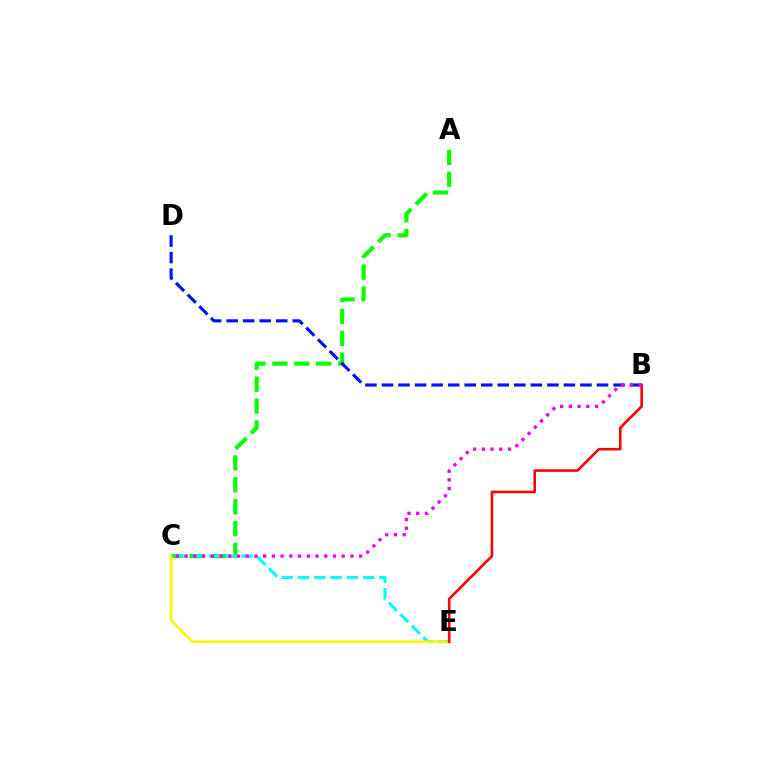{('A', 'C'): [{'color': '#08ff00', 'line_style': 'dashed', 'thickness': 2.98}], ('C', 'E'): [{'color': '#00fff6', 'line_style': 'dashed', 'thickness': 2.21}, {'color': '#fcf500', 'line_style': 'solid', 'thickness': 1.89}], ('B', 'E'): [{'color': '#ff0000', 'line_style': 'solid', 'thickness': 1.87}], ('B', 'D'): [{'color': '#0010ff', 'line_style': 'dashed', 'thickness': 2.25}], ('B', 'C'): [{'color': '#ee00ff', 'line_style': 'dotted', 'thickness': 2.37}]}